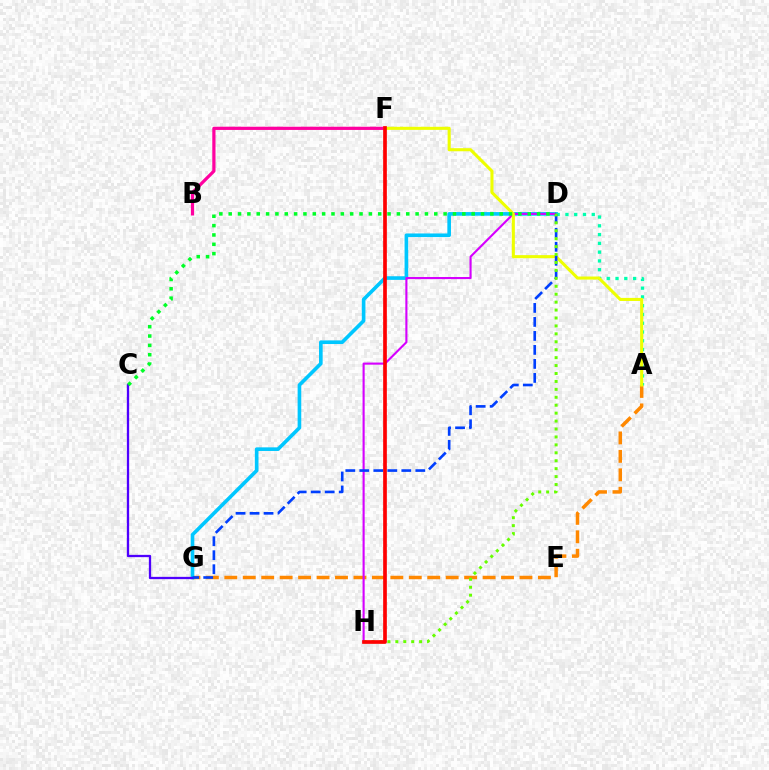{('A', 'G'): [{'color': '#ff8800', 'line_style': 'dashed', 'thickness': 2.51}], ('D', 'G'): [{'color': '#00c7ff', 'line_style': 'solid', 'thickness': 2.61}, {'color': '#003fff', 'line_style': 'dashed', 'thickness': 1.9}], ('B', 'F'): [{'color': '#ff00a0', 'line_style': 'solid', 'thickness': 2.31}], ('C', 'G'): [{'color': '#4f00ff', 'line_style': 'solid', 'thickness': 1.65}], ('D', 'H'): [{'color': '#d600ff', 'line_style': 'solid', 'thickness': 1.52}, {'color': '#66ff00', 'line_style': 'dotted', 'thickness': 2.15}], ('A', 'D'): [{'color': '#00ffaf', 'line_style': 'dotted', 'thickness': 2.38}], ('A', 'F'): [{'color': '#eeff00', 'line_style': 'solid', 'thickness': 2.22}], ('C', 'D'): [{'color': '#00ff27', 'line_style': 'dotted', 'thickness': 2.54}], ('F', 'H'): [{'color': '#ff0000', 'line_style': 'solid', 'thickness': 2.65}]}